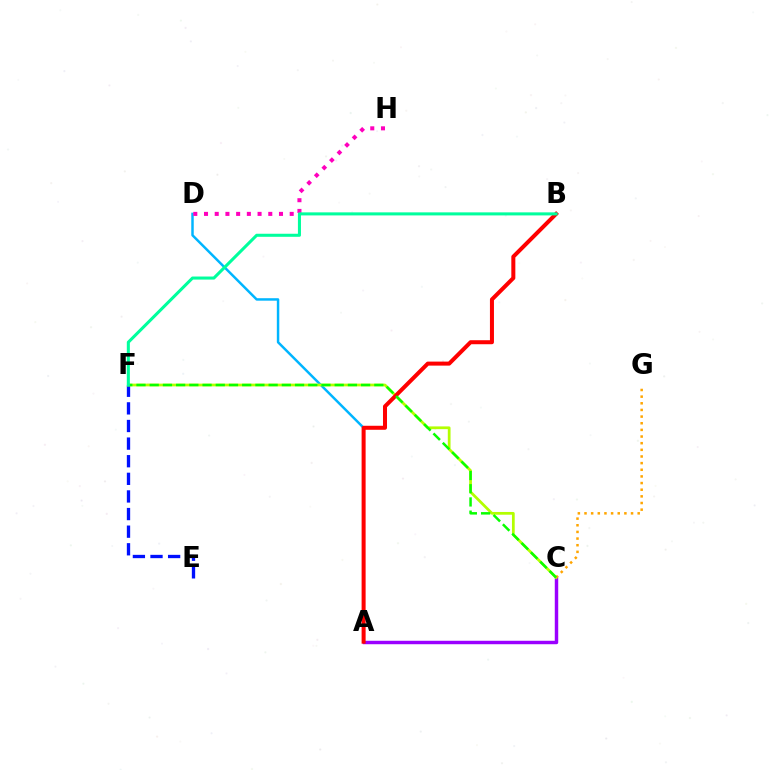{('A', 'D'): [{'color': '#00b5ff', 'line_style': 'solid', 'thickness': 1.78}], ('E', 'F'): [{'color': '#0010ff', 'line_style': 'dashed', 'thickness': 2.39}], ('A', 'C'): [{'color': '#9b00ff', 'line_style': 'solid', 'thickness': 2.48}], ('C', 'F'): [{'color': '#b3ff00', 'line_style': 'solid', 'thickness': 1.98}, {'color': '#08ff00', 'line_style': 'dashed', 'thickness': 1.79}], ('C', 'G'): [{'color': '#ffa500', 'line_style': 'dotted', 'thickness': 1.81}], ('D', 'H'): [{'color': '#ff00bd', 'line_style': 'dotted', 'thickness': 2.91}], ('A', 'B'): [{'color': '#ff0000', 'line_style': 'solid', 'thickness': 2.89}], ('B', 'F'): [{'color': '#00ff9d', 'line_style': 'solid', 'thickness': 2.2}]}